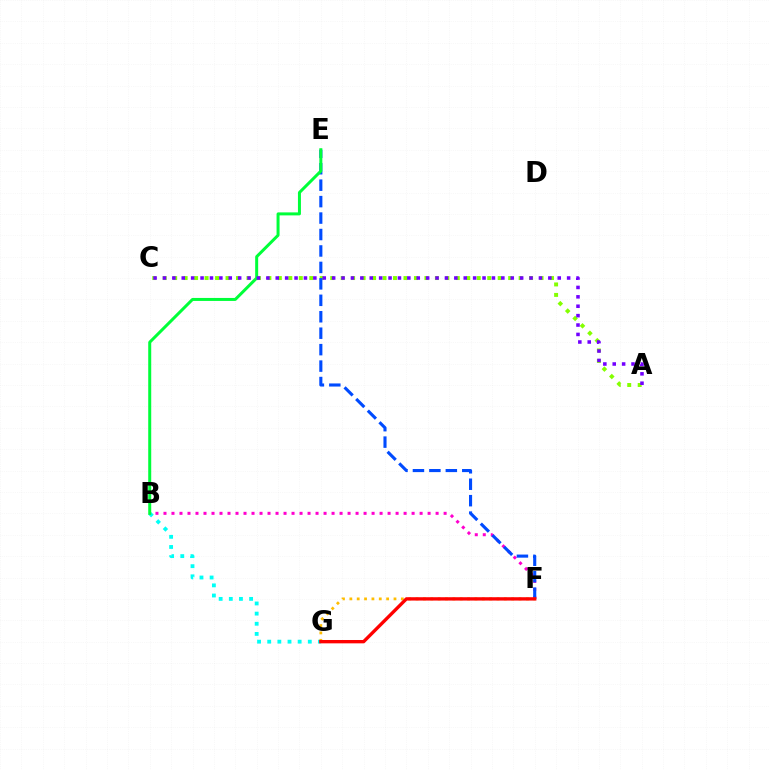{('B', 'G'): [{'color': '#00fff6', 'line_style': 'dotted', 'thickness': 2.76}], ('B', 'F'): [{'color': '#ff00cf', 'line_style': 'dotted', 'thickness': 2.17}], ('A', 'C'): [{'color': '#84ff00', 'line_style': 'dotted', 'thickness': 2.84}, {'color': '#7200ff', 'line_style': 'dotted', 'thickness': 2.55}], ('E', 'F'): [{'color': '#004bff', 'line_style': 'dashed', 'thickness': 2.23}], ('F', 'G'): [{'color': '#ffbd00', 'line_style': 'dotted', 'thickness': 2.0}, {'color': '#ff0000', 'line_style': 'solid', 'thickness': 2.41}], ('B', 'E'): [{'color': '#00ff39', 'line_style': 'solid', 'thickness': 2.16}]}